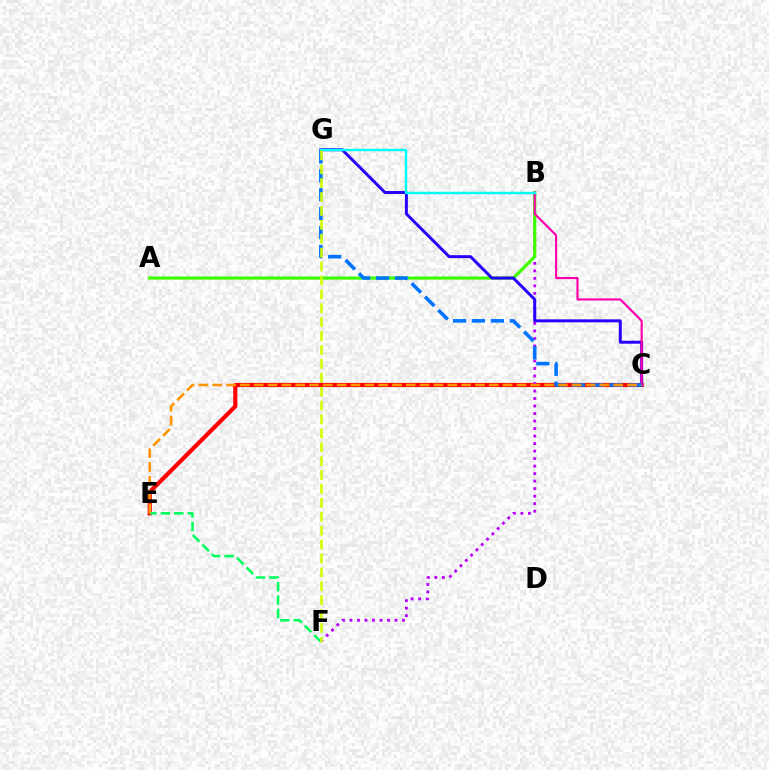{('C', 'E'): [{'color': '#ff0000', 'line_style': 'solid', 'thickness': 2.99}, {'color': '#ff9400', 'line_style': 'dashed', 'thickness': 1.88}], ('B', 'F'): [{'color': '#b900ff', 'line_style': 'dotted', 'thickness': 2.04}], ('A', 'B'): [{'color': '#3dff00', 'line_style': 'solid', 'thickness': 2.28}], ('E', 'F'): [{'color': '#00ff5c', 'line_style': 'dashed', 'thickness': 1.82}], ('C', 'G'): [{'color': '#2500ff', 'line_style': 'solid', 'thickness': 2.14}, {'color': '#0074ff', 'line_style': 'dashed', 'thickness': 2.57}], ('B', 'C'): [{'color': '#ff00ac', 'line_style': 'solid', 'thickness': 1.56}], ('B', 'G'): [{'color': '#00fff6', 'line_style': 'solid', 'thickness': 1.77}], ('F', 'G'): [{'color': '#d1ff00', 'line_style': 'dashed', 'thickness': 1.89}]}